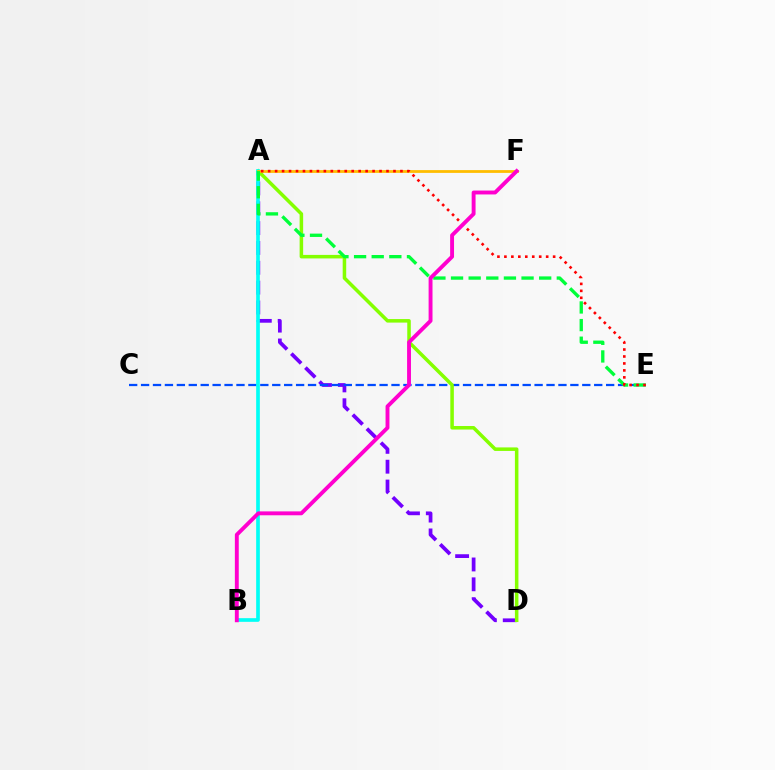{('A', 'D'): [{'color': '#7200ff', 'line_style': 'dashed', 'thickness': 2.7}, {'color': '#84ff00', 'line_style': 'solid', 'thickness': 2.54}], ('C', 'E'): [{'color': '#004bff', 'line_style': 'dashed', 'thickness': 1.62}], ('A', 'B'): [{'color': '#00fff6', 'line_style': 'solid', 'thickness': 2.64}], ('A', 'F'): [{'color': '#ffbd00', 'line_style': 'solid', 'thickness': 2.0}], ('A', 'E'): [{'color': '#00ff39', 'line_style': 'dashed', 'thickness': 2.39}, {'color': '#ff0000', 'line_style': 'dotted', 'thickness': 1.89}], ('B', 'F'): [{'color': '#ff00cf', 'line_style': 'solid', 'thickness': 2.8}]}